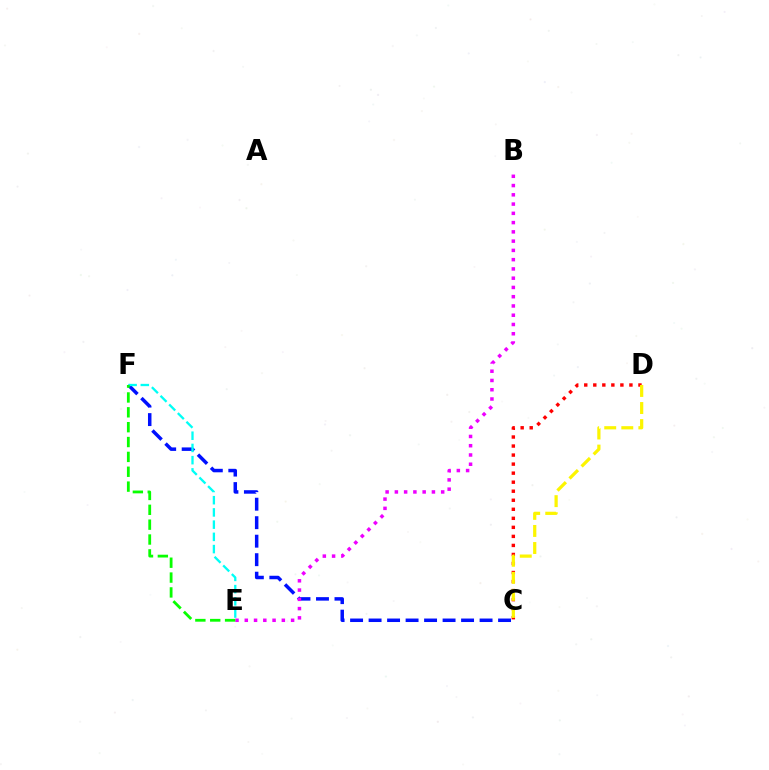{('C', 'F'): [{'color': '#0010ff', 'line_style': 'dashed', 'thickness': 2.51}], ('E', 'F'): [{'color': '#00fff6', 'line_style': 'dashed', 'thickness': 1.66}, {'color': '#08ff00', 'line_style': 'dashed', 'thickness': 2.02}], ('B', 'E'): [{'color': '#ee00ff', 'line_style': 'dotted', 'thickness': 2.52}], ('C', 'D'): [{'color': '#ff0000', 'line_style': 'dotted', 'thickness': 2.45}, {'color': '#fcf500', 'line_style': 'dashed', 'thickness': 2.32}]}